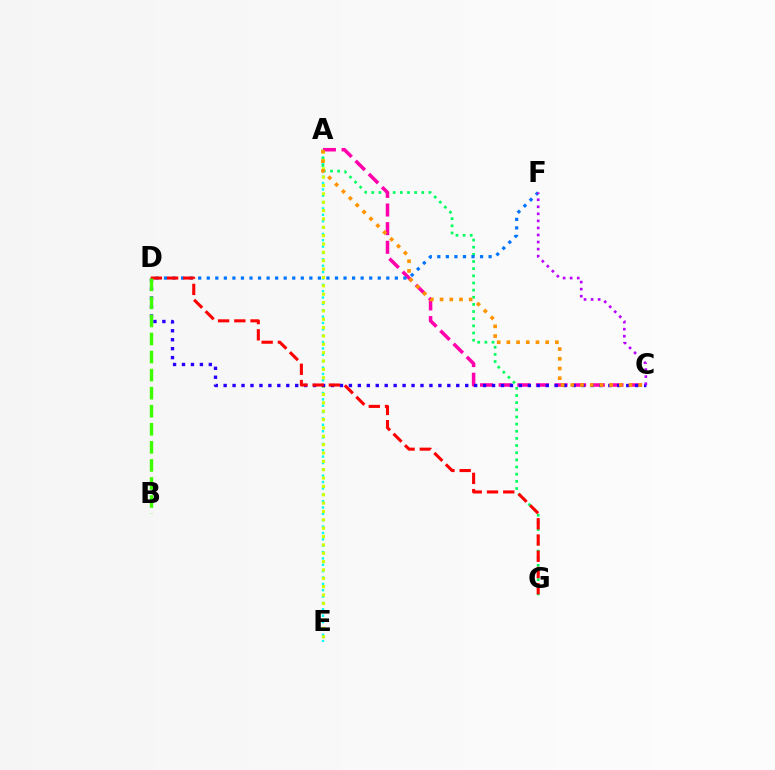{('A', 'E'): [{'color': '#00fff6', 'line_style': 'dotted', 'thickness': 1.73}, {'color': '#d1ff00', 'line_style': 'dotted', 'thickness': 2.27}], ('A', 'G'): [{'color': '#00ff5c', 'line_style': 'dotted', 'thickness': 1.94}], ('A', 'C'): [{'color': '#ff00ac', 'line_style': 'dashed', 'thickness': 2.53}, {'color': '#ff9400', 'line_style': 'dotted', 'thickness': 2.64}], ('D', 'F'): [{'color': '#0074ff', 'line_style': 'dotted', 'thickness': 2.32}], ('C', 'D'): [{'color': '#2500ff', 'line_style': 'dotted', 'thickness': 2.43}], ('C', 'F'): [{'color': '#b900ff', 'line_style': 'dotted', 'thickness': 1.92}], ('D', 'G'): [{'color': '#ff0000', 'line_style': 'dashed', 'thickness': 2.21}], ('B', 'D'): [{'color': '#3dff00', 'line_style': 'dashed', 'thickness': 2.45}]}